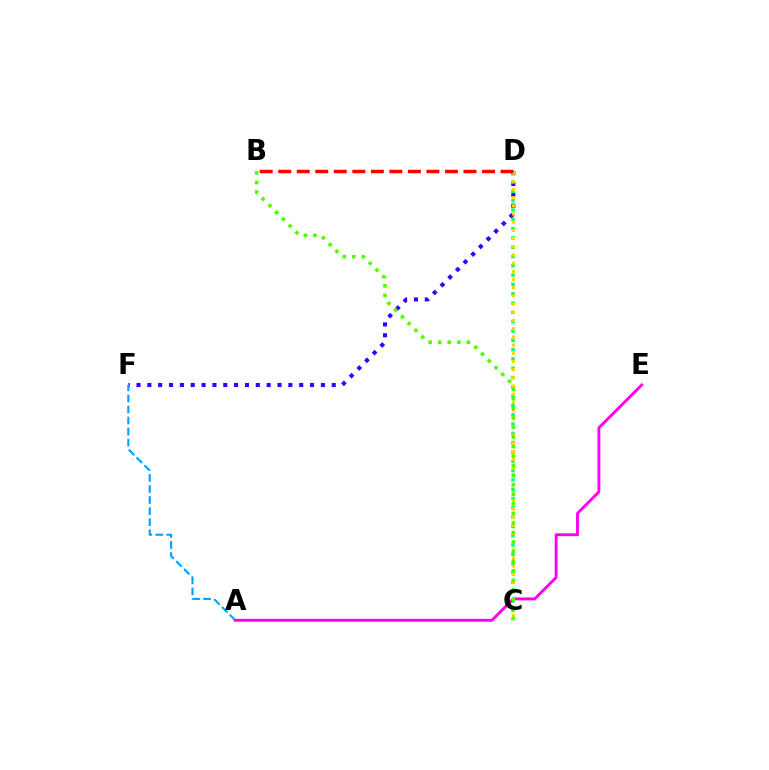{('D', 'F'): [{'color': '#3700ff', 'line_style': 'dotted', 'thickness': 2.95}], ('C', 'D'): [{'color': '#00ff86', 'line_style': 'dotted', 'thickness': 2.53}, {'color': '#ffd500', 'line_style': 'dotted', 'thickness': 2.23}], ('A', 'F'): [{'color': '#009eff', 'line_style': 'dashed', 'thickness': 1.5}], ('A', 'E'): [{'color': '#ff00ed', 'line_style': 'solid', 'thickness': 2.08}], ('B', 'C'): [{'color': '#4fff00', 'line_style': 'dotted', 'thickness': 2.6}], ('B', 'D'): [{'color': '#ff0000', 'line_style': 'dashed', 'thickness': 2.52}]}